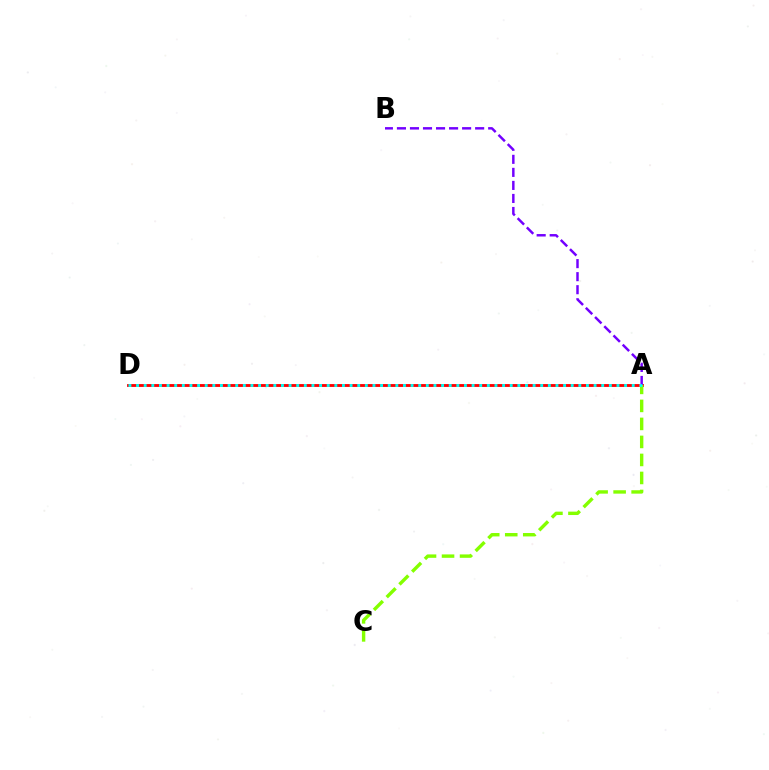{('A', 'D'): [{'color': '#ff0000', 'line_style': 'solid', 'thickness': 2.05}, {'color': '#00fff6', 'line_style': 'dotted', 'thickness': 2.07}], ('A', 'C'): [{'color': '#84ff00', 'line_style': 'dashed', 'thickness': 2.45}], ('A', 'B'): [{'color': '#7200ff', 'line_style': 'dashed', 'thickness': 1.77}]}